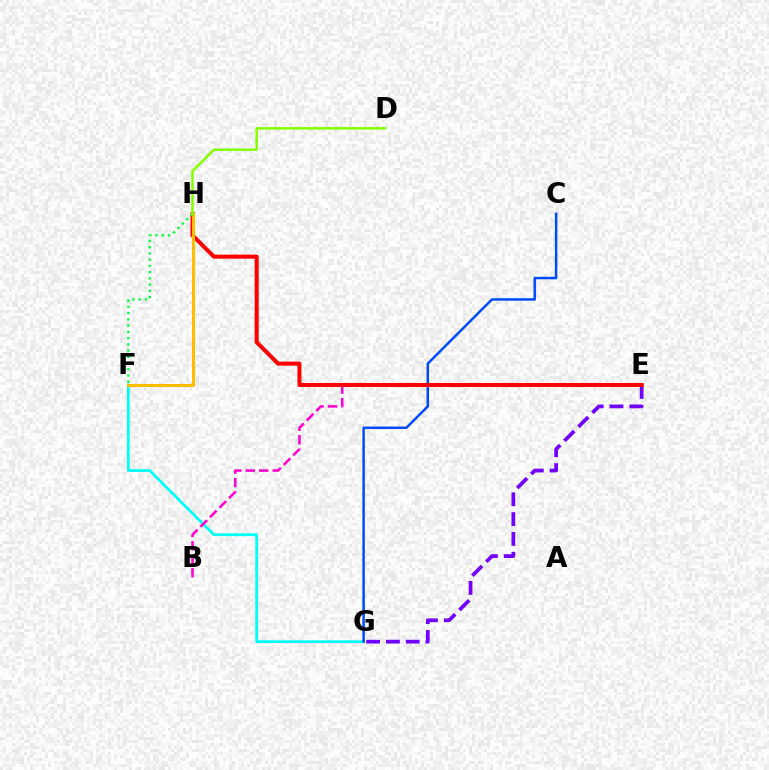{('E', 'G'): [{'color': '#7200ff', 'line_style': 'dashed', 'thickness': 2.69}], ('F', 'G'): [{'color': '#00fff6', 'line_style': 'solid', 'thickness': 2.0}], ('B', 'E'): [{'color': '#ff00cf', 'line_style': 'dashed', 'thickness': 1.83}], ('C', 'G'): [{'color': '#004bff', 'line_style': 'solid', 'thickness': 1.8}], ('E', 'H'): [{'color': '#ff0000', 'line_style': 'solid', 'thickness': 2.9}], ('F', 'H'): [{'color': '#ffbd00', 'line_style': 'solid', 'thickness': 2.2}, {'color': '#00ff39', 'line_style': 'dotted', 'thickness': 1.69}], ('D', 'H'): [{'color': '#84ff00', 'line_style': 'solid', 'thickness': 1.79}]}